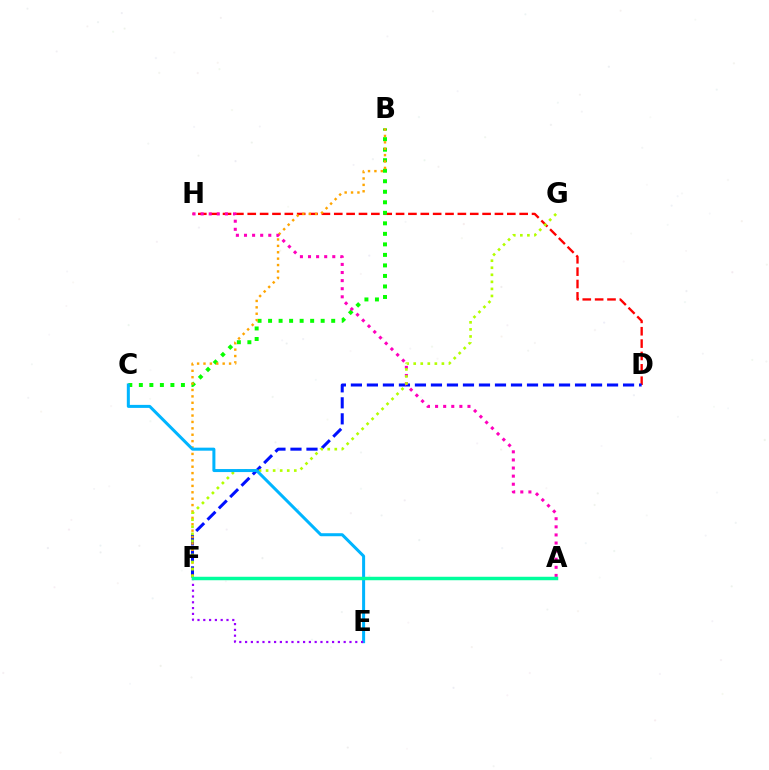{('D', 'H'): [{'color': '#ff0000', 'line_style': 'dashed', 'thickness': 1.68}], ('D', 'F'): [{'color': '#0010ff', 'line_style': 'dashed', 'thickness': 2.17}], ('B', 'C'): [{'color': '#08ff00', 'line_style': 'dotted', 'thickness': 2.86}], ('B', 'F'): [{'color': '#ffa500', 'line_style': 'dotted', 'thickness': 1.74}], ('A', 'H'): [{'color': '#ff00bd', 'line_style': 'dotted', 'thickness': 2.2}], ('F', 'G'): [{'color': '#b3ff00', 'line_style': 'dotted', 'thickness': 1.92}], ('C', 'E'): [{'color': '#00b5ff', 'line_style': 'solid', 'thickness': 2.17}], ('E', 'F'): [{'color': '#9b00ff', 'line_style': 'dotted', 'thickness': 1.58}], ('A', 'F'): [{'color': '#00ff9d', 'line_style': 'solid', 'thickness': 2.5}]}